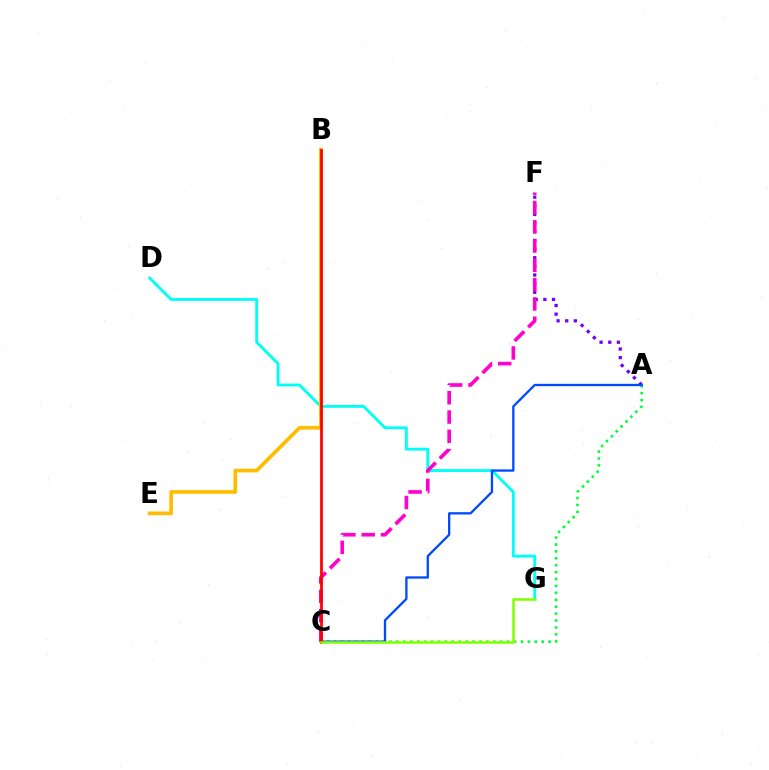{('A', 'F'): [{'color': '#7200ff', 'line_style': 'dotted', 'thickness': 2.35}], ('D', 'G'): [{'color': '#00fff6', 'line_style': 'solid', 'thickness': 2.06}], ('B', 'E'): [{'color': '#ffbd00', 'line_style': 'solid', 'thickness': 2.65}], ('C', 'F'): [{'color': '#ff00cf', 'line_style': 'dashed', 'thickness': 2.62}], ('A', 'C'): [{'color': '#00ff39', 'line_style': 'dotted', 'thickness': 1.88}, {'color': '#004bff', 'line_style': 'solid', 'thickness': 1.67}], ('B', 'C'): [{'color': '#ff0000', 'line_style': 'solid', 'thickness': 1.99}], ('C', 'G'): [{'color': '#84ff00', 'line_style': 'solid', 'thickness': 1.84}]}